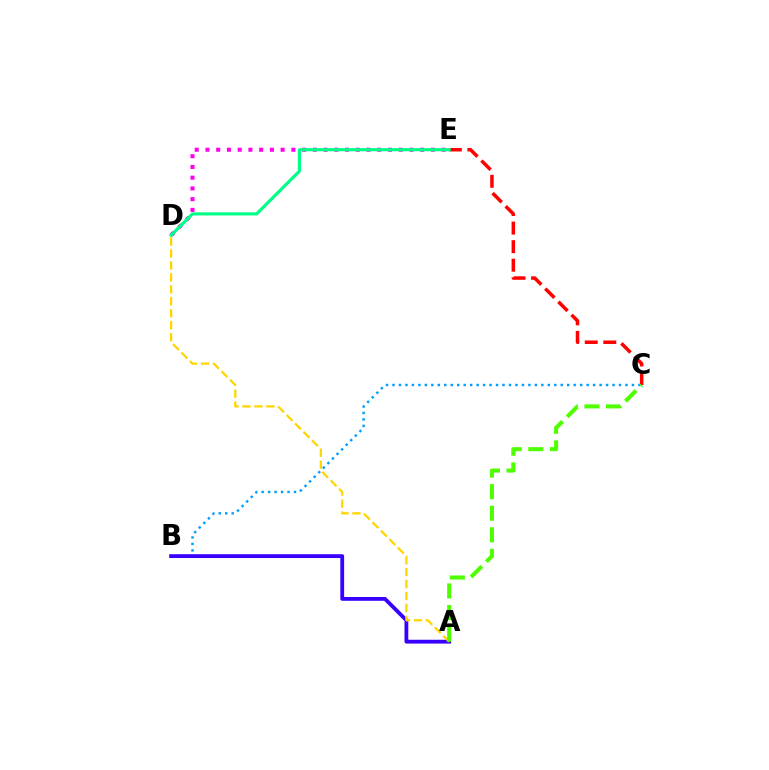{('B', 'C'): [{'color': '#009eff', 'line_style': 'dotted', 'thickness': 1.76}], ('D', 'E'): [{'color': '#ff00ed', 'line_style': 'dotted', 'thickness': 2.92}, {'color': '#00ff86', 'line_style': 'solid', 'thickness': 2.27}], ('A', 'B'): [{'color': '#3700ff', 'line_style': 'solid', 'thickness': 2.74}], ('A', 'D'): [{'color': '#ffd500', 'line_style': 'dashed', 'thickness': 1.62}], ('C', 'E'): [{'color': '#ff0000', 'line_style': 'dashed', 'thickness': 2.52}], ('A', 'C'): [{'color': '#4fff00', 'line_style': 'dashed', 'thickness': 2.93}]}